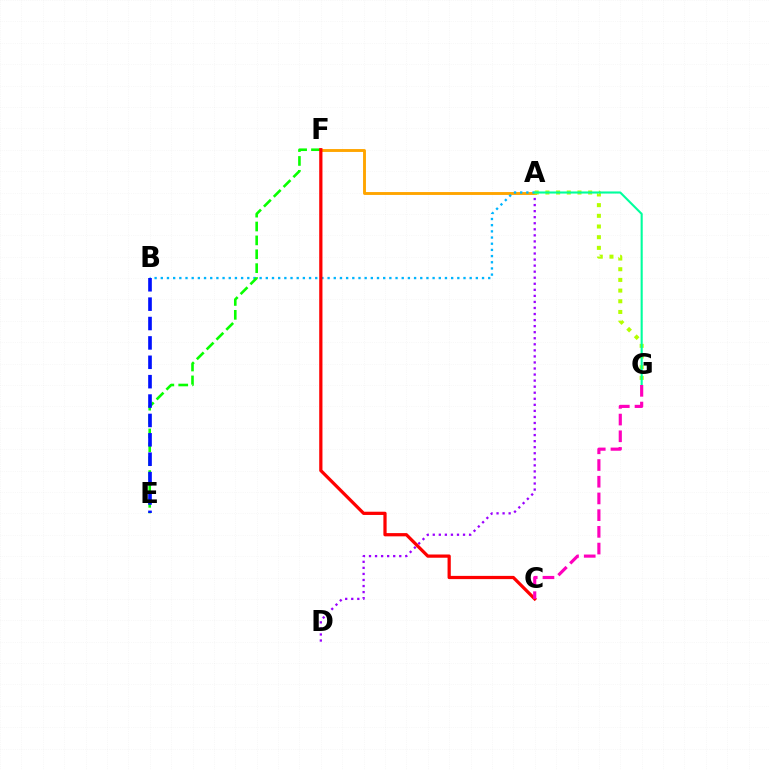{('A', 'D'): [{'color': '#9b00ff', 'line_style': 'dotted', 'thickness': 1.64}], ('A', 'F'): [{'color': '#ffa500', 'line_style': 'solid', 'thickness': 2.08}], ('A', 'B'): [{'color': '#00b5ff', 'line_style': 'dotted', 'thickness': 1.68}], ('A', 'G'): [{'color': '#b3ff00', 'line_style': 'dotted', 'thickness': 2.9}, {'color': '#00ff9d', 'line_style': 'solid', 'thickness': 1.52}], ('E', 'F'): [{'color': '#08ff00', 'line_style': 'dashed', 'thickness': 1.89}], ('C', 'F'): [{'color': '#ff0000', 'line_style': 'solid', 'thickness': 2.33}], ('C', 'G'): [{'color': '#ff00bd', 'line_style': 'dashed', 'thickness': 2.27}], ('B', 'E'): [{'color': '#0010ff', 'line_style': 'dashed', 'thickness': 2.63}]}